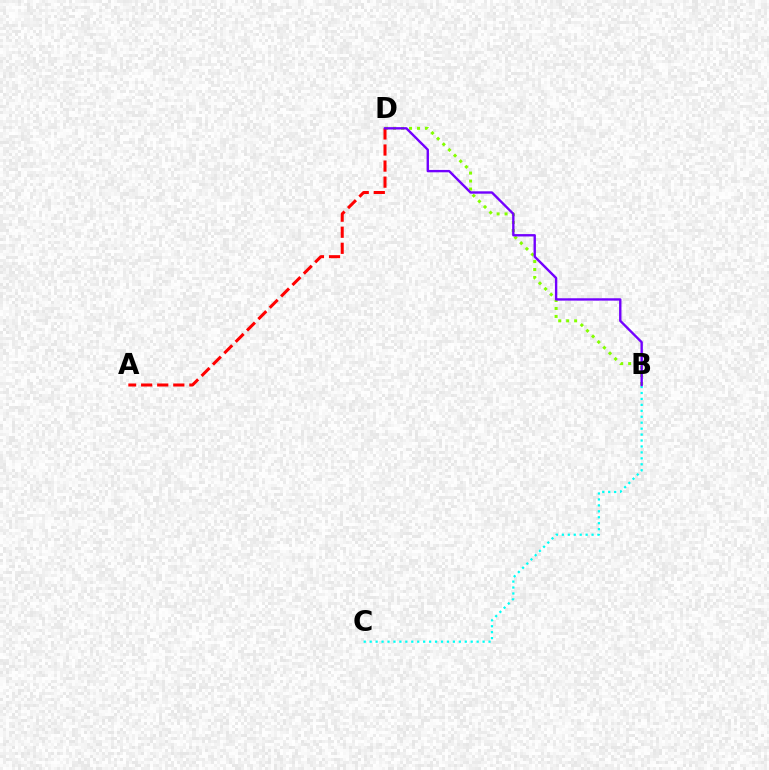{('B', 'C'): [{'color': '#00fff6', 'line_style': 'dotted', 'thickness': 1.61}], ('B', 'D'): [{'color': '#84ff00', 'line_style': 'dotted', 'thickness': 2.17}, {'color': '#7200ff', 'line_style': 'solid', 'thickness': 1.71}], ('A', 'D'): [{'color': '#ff0000', 'line_style': 'dashed', 'thickness': 2.18}]}